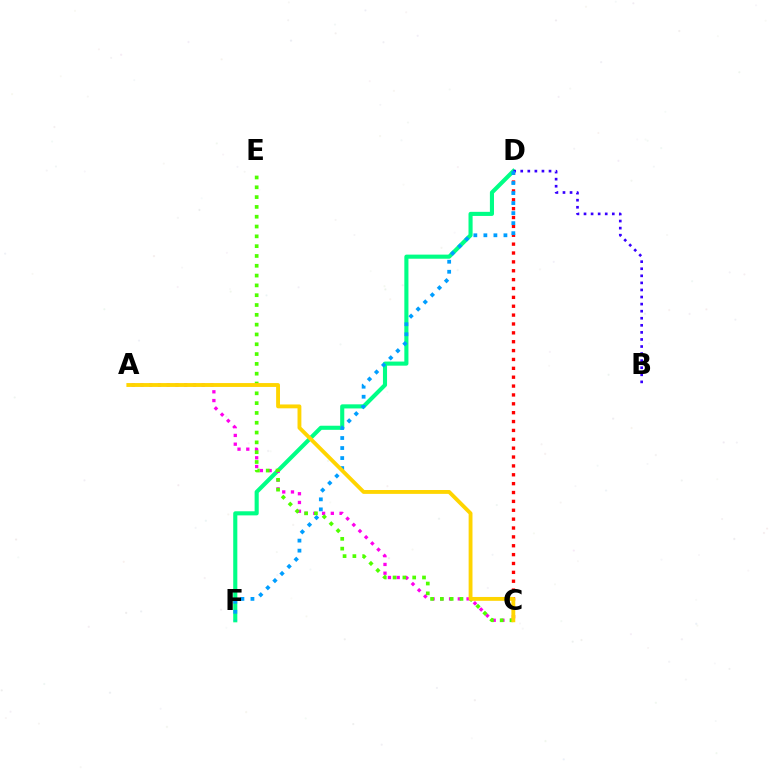{('C', 'D'): [{'color': '#ff0000', 'line_style': 'dotted', 'thickness': 2.41}], ('D', 'F'): [{'color': '#00ff86', 'line_style': 'solid', 'thickness': 2.95}, {'color': '#009eff', 'line_style': 'dotted', 'thickness': 2.72}], ('A', 'C'): [{'color': '#ff00ed', 'line_style': 'dotted', 'thickness': 2.38}, {'color': '#ffd500', 'line_style': 'solid', 'thickness': 2.78}], ('B', 'D'): [{'color': '#3700ff', 'line_style': 'dotted', 'thickness': 1.92}], ('C', 'E'): [{'color': '#4fff00', 'line_style': 'dotted', 'thickness': 2.67}]}